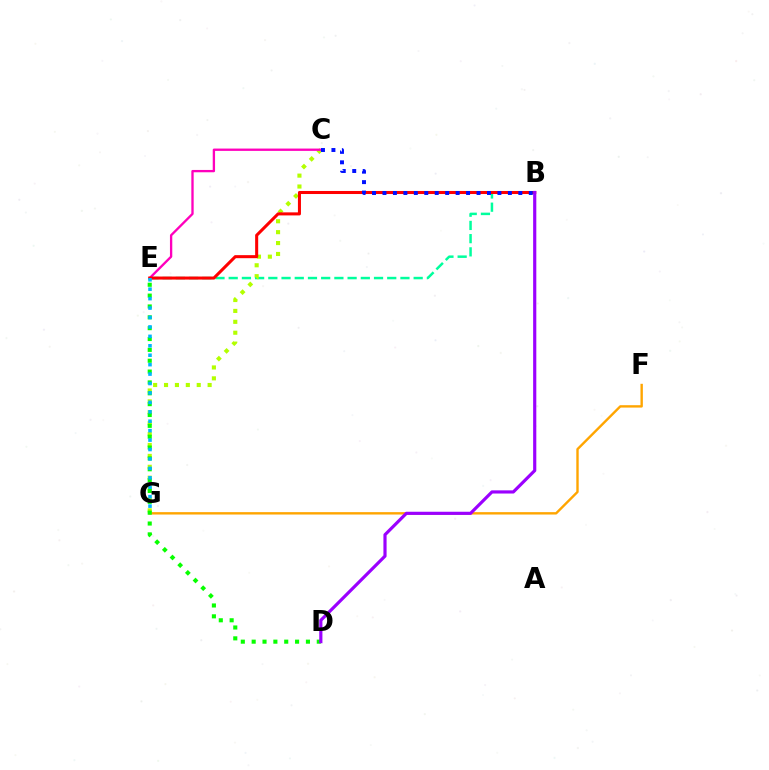{('F', 'G'): [{'color': '#ffa500', 'line_style': 'solid', 'thickness': 1.72}], ('B', 'E'): [{'color': '#00ff9d', 'line_style': 'dashed', 'thickness': 1.79}, {'color': '#ff0000', 'line_style': 'solid', 'thickness': 2.19}], ('C', 'G'): [{'color': '#b3ff00', 'line_style': 'dotted', 'thickness': 2.96}], ('C', 'E'): [{'color': '#ff00bd', 'line_style': 'solid', 'thickness': 1.67}], ('D', 'E'): [{'color': '#08ff00', 'line_style': 'dotted', 'thickness': 2.95}], ('E', 'G'): [{'color': '#00b5ff', 'line_style': 'dotted', 'thickness': 2.56}], ('B', 'C'): [{'color': '#0010ff', 'line_style': 'dotted', 'thickness': 2.84}], ('B', 'D'): [{'color': '#9b00ff', 'line_style': 'solid', 'thickness': 2.28}]}